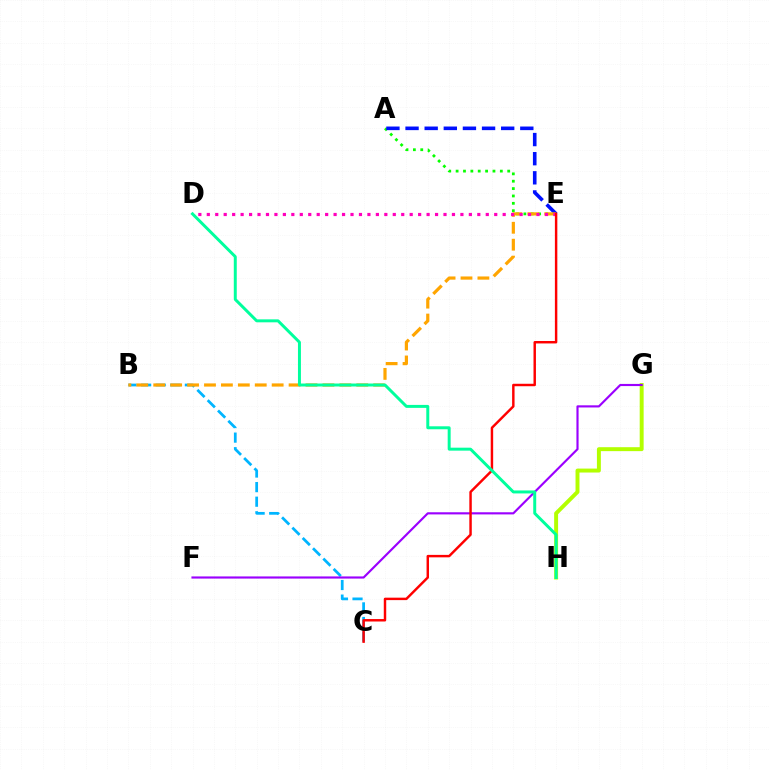{('A', 'E'): [{'color': '#08ff00', 'line_style': 'dotted', 'thickness': 2.0}, {'color': '#0010ff', 'line_style': 'dashed', 'thickness': 2.6}], ('B', 'C'): [{'color': '#00b5ff', 'line_style': 'dashed', 'thickness': 1.98}], ('G', 'H'): [{'color': '#b3ff00', 'line_style': 'solid', 'thickness': 2.84}], ('F', 'G'): [{'color': '#9b00ff', 'line_style': 'solid', 'thickness': 1.55}], ('B', 'E'): [{'color': '#ffa500', 'line_style': 'dashed', 'thickness': 2.3}], ('D', 'E'): [{'color': '#ff00bd', 'line_style': 'dotted', 'thickness': 2.3}], ('C', 'E'): [{'color': '#ff0000', 'line_style': 'solid', 'thickness': 1.76}], ('D', 'H'): [{'color': '#00ff9d', 'line_style': 'solid', 'thickness': 2.14}]}